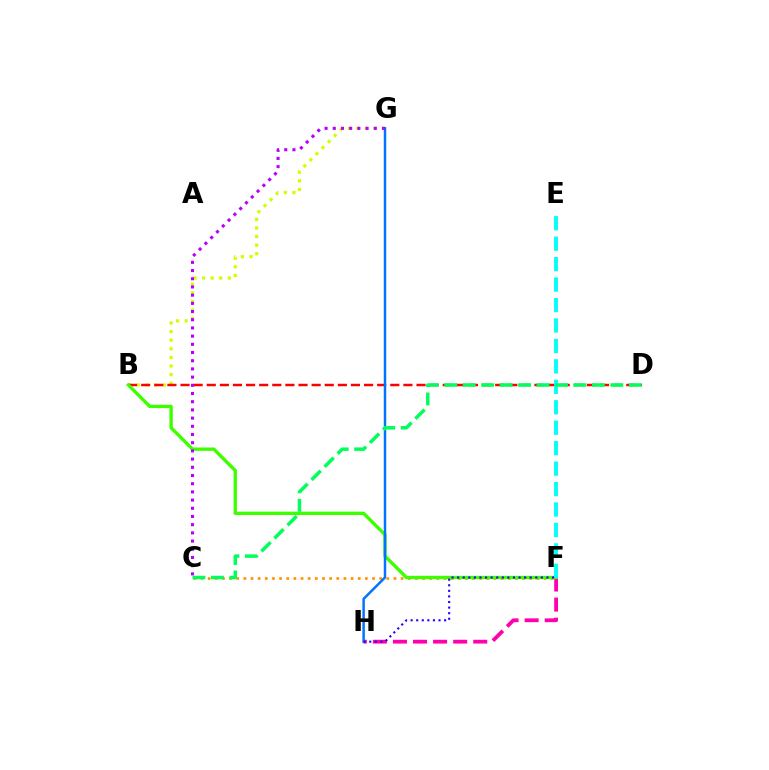{('B', 'G'): [{'color': '#d1ff00', 'line_style': 'dotted', 'thickness': 2.34}], ('C', 'F'): [{'color': '#ff9400', 'line_style': 'dotted', 'thickness': 1.94}], ('F', 'H'): [{'color': '#ff00ac', 'line_style': 'dashed', 'thickness': 2.73}, {'color': '#2500ff', 'line_style': 'dotted', 'thickness': 1.52}], ('B', 'D'): [{'color': '#ff0000', 'line_style': 'dashed', 'thickness': 1.78}], ('B', 'F'): [{'color': '#3dff00', 'line_style': 'solid', 'thickness': 2.41}], ('G', 'H'): [{'color': '#0074ff', 'line_style': 'solid', 'thickness': 1.79}], ('E', 'F'): [{'color': '#00fff6', 'line_style': 'dashed', 'thickness': 2.78}], ('C', 'D'): [{'color': '#00ff5c', 'line_style': 'dashed', 'thickness': 2.51}], ('C', 'G'): [{'color': '#b900ff', 'line_style': 'dotted', 'thickness': 2.23}]}